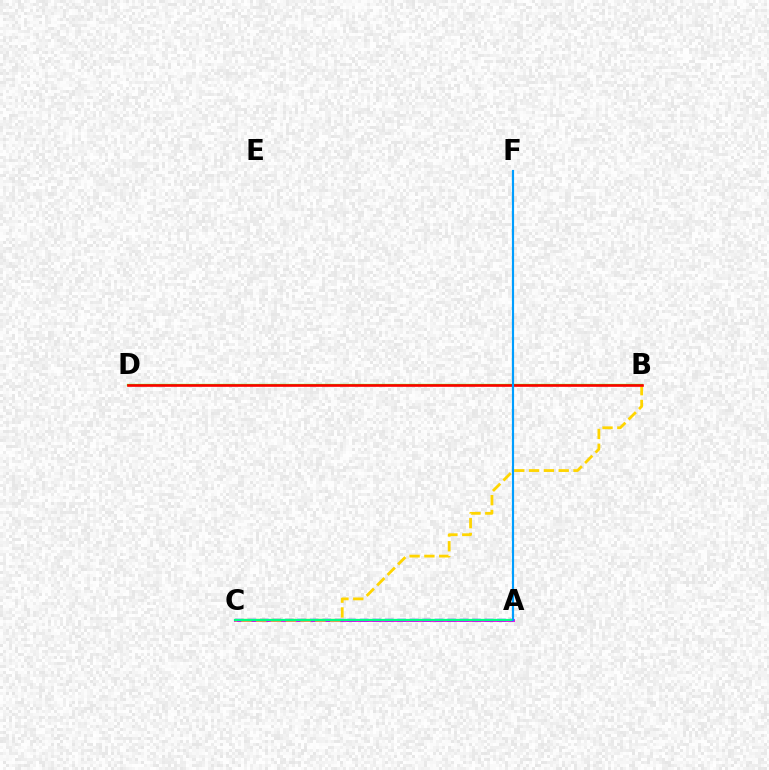{('B', 'D'): [{'color': '#4fff00', 'line_style': 'solid', 'thickness': 1.64}, {'color': '#ff0000', 'line_style': 'solid', 'thickness': 1.89}], ('A', 'C'): [{'color': '#ff00ed', 'line_style': 'solid', 'thickness': 2.13}, {'color': '#3700ff', 'line_style': 'dashed', 'thickness': 1.7}, {'color': '#00ff86', 'line_style': 'solid', 'thickness': 1.61}], ('B', 'C'): [{'color': '#ffd500', 'line_style': 'dashed', 'thickness': 2.01}], ('A', 'F'): [{'color': '#009eff', 'line_style': 'solid', 'thickness': 1.55}]}